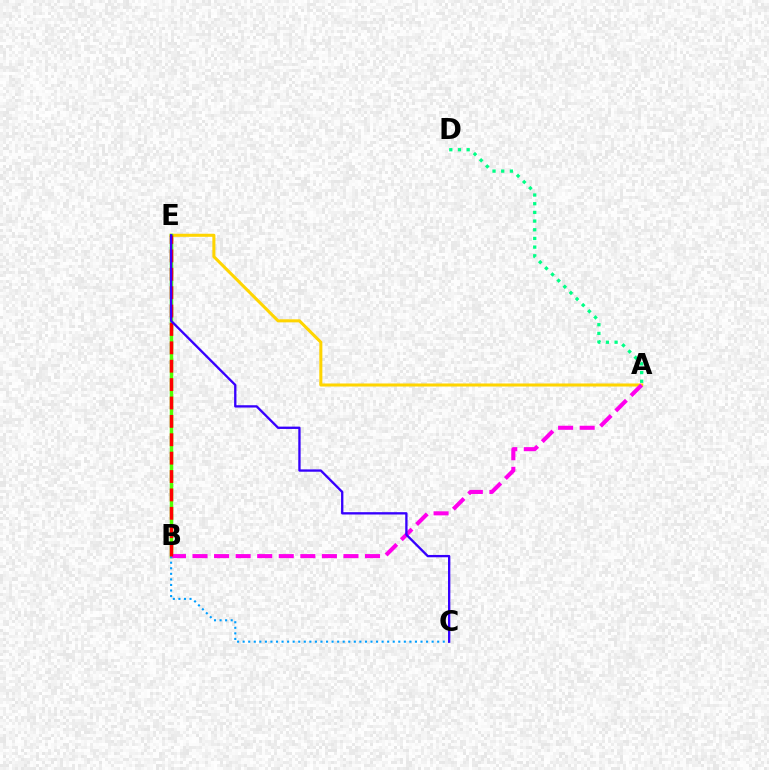{('A', 'E'): [{'color': '#ffd500', 'line_style': 'solid', 'thickness': 2.2}], ('B', 'E'): [{'color': '#4fff00', 'line_style': 'solid', 'thickness': 2.52}, {'color': '#ff0000', 'line_style': 'dashed', 'thickness': 2.5}], ('A', 'B'): [{'color': '#ff00ed', 'line_style': 'dashed', 'thickness': 2.93}], ('B', 'C'): [{'color': '#009eff', 'line_style': 'dotted', 'thickness': 1.51}], ('C', 'E'): [{'color': '#3700ff', 'line_style': 'solid', 'thickness': 1.68}], ('A', 'D'): [{'color': '#00ff86', 'line_style': 'dotted', 'thickness': 2.36}]}